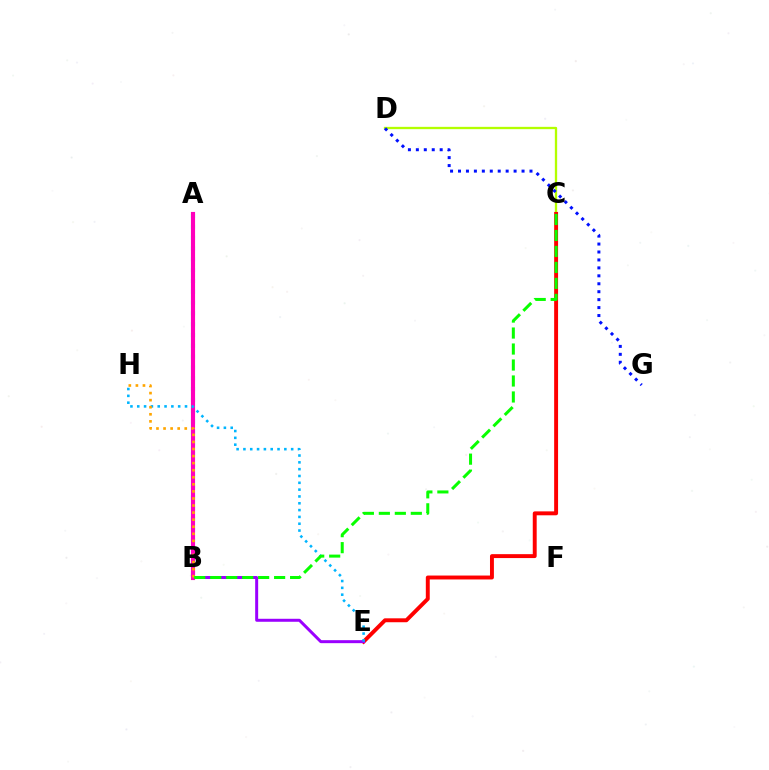{('C', 'D'): [{'color': '#b3ff00', 'line_style': 'solid', 'thickness': 1.67}], ('C', 'E'): [{'color': '#ff0000', 'line_style': 'solid', 'thickness': 2.82}], ('B', 'E'): [{'color': '#9b00ff', 'line_style': 'solid', 'thickness': 2.15}], ('A', 'B'): [{'color': '#00ff9d', 'line_style': 'dotted', 'thickness': 2.94}, {'color': '#ff00bd', 'line_style': 'solid', 'thickness': 2.97}], ('D', 'G'): [{'color': '#0010ff', 'line_style': 'dotted', 'thickness': 2.16}], ('E', 'H'): [{'color': '#00b5ff', 'line_style': 'dotted', 'thickness': 1.85}], ('B', 'H'): [{'color': '#ffa500', 'line_style': 'dotted', 'thickness': 1.92}], ('B', 'C'): [{'color': '#08ff00', 'line_style': 'dashed', 'thickness': 2.17}]}